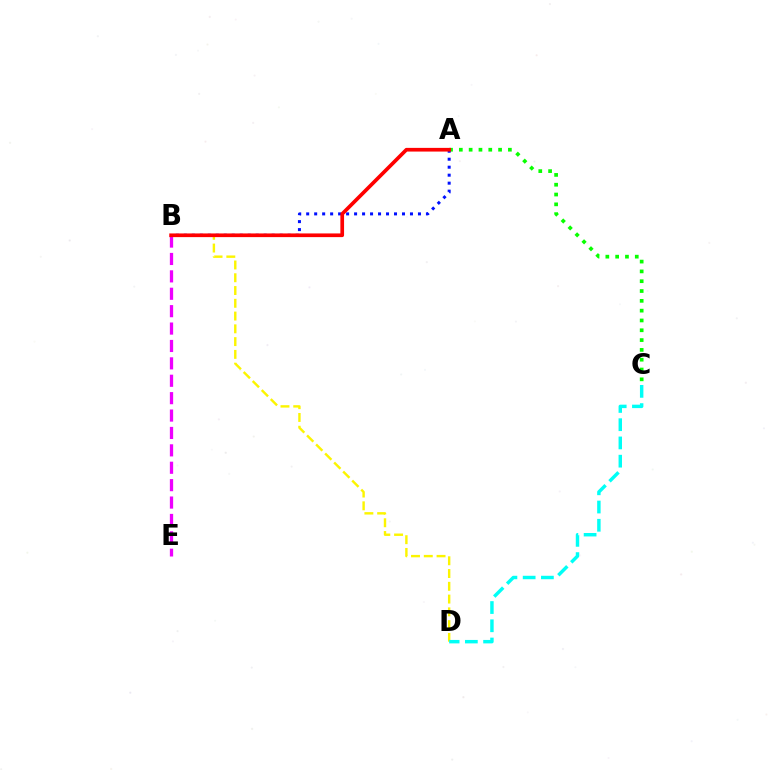{('B', 'D'): [{'color': '#fcf500', 'line_style': 'dashed', 'thickness': 1.74}], ('C', 'D'): [{'color': '#00fff6', 'line_style': 'dashed', 'thickness': 2.48}], ('B', 'E'): [{'color': '#ee00ff', 'line_style': 'dashed', 'thickness': 2.36}], ('A', 'C'): [{'color': '#08ff00', 'line_style': 'dotted', 'thickness': 2.67}], ('A', 'B'): [{'color': '#0010ff', 'line_style': 'dotted', 'thickness': 2.17}, {'color': '#ff0000', 'line_style': 'solid', 'thickness': 2.65}]}